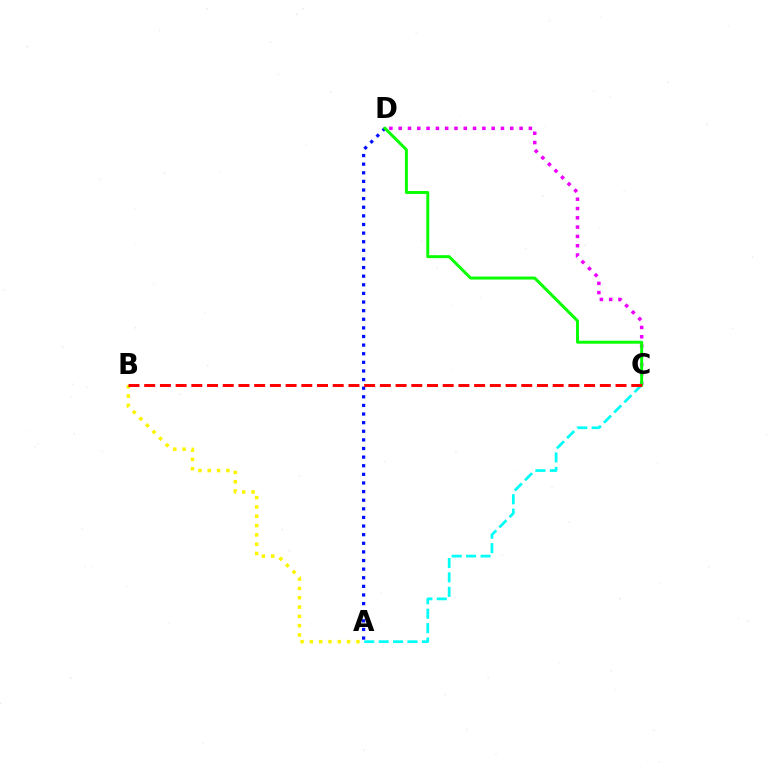{('A', 'D'): [{'color': '#0010ff', 'line_style': 'dotted', 'thickness': 2.34}], ('C', 'D'): [{'color': '#ee00ff', 'line_style': 'dotted', 'thickness': 2.53}, {'color': '#08ff00', 'line_style': 'solid', 'thickness': 2.13}], ('A', 'C'): [{'color': '#00fff6', 'line_style': 'dashed', 'thickness': 1.96}], ('A', 'B'): [{'color': '#fcf500', 'line_style': 'dotted', 'thickness': 2.53}], ('B', 'C'): [{'color': '#ff0000', 'line_style': 'dashed', 'thickness': 2.13}]}